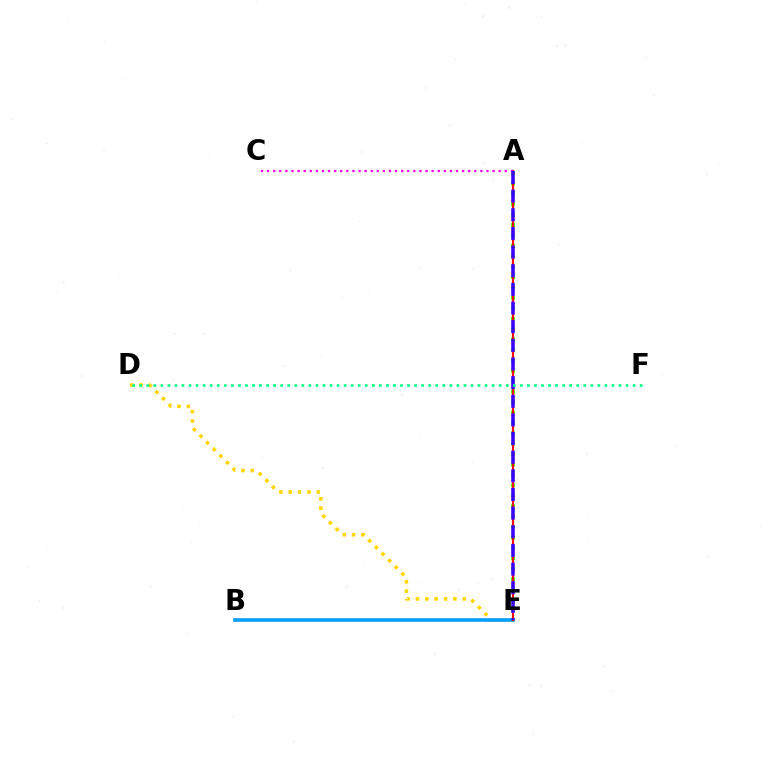{('A', 'E'): [{'color': '#4fff00', 'line_style': 'dotted', 'thickness': 2.83}, {'color': '#ff0000', 'line_style': 'solid', 'thickness': 1.55}, {'color': '#3700ff', 'line_style': 'dashed', 'thickness': 2.53}], ('D', 'E'): [{'color': '#ffd500', 'line_style': 'dotted', 'thickness': 2.54}], ('B', 'E'): [{'color': '#009eff', 'line_style': 'solid', 'thickness': 2.63}], ('A', 'C'): [{'color': '#ff00ed', 'line_style': 'dotted', 'thickness': 1.66}], ('D', 'F'): [{'color': '#00ff86', 'line_style': 'dotted', 'thickness': 1.92}]}